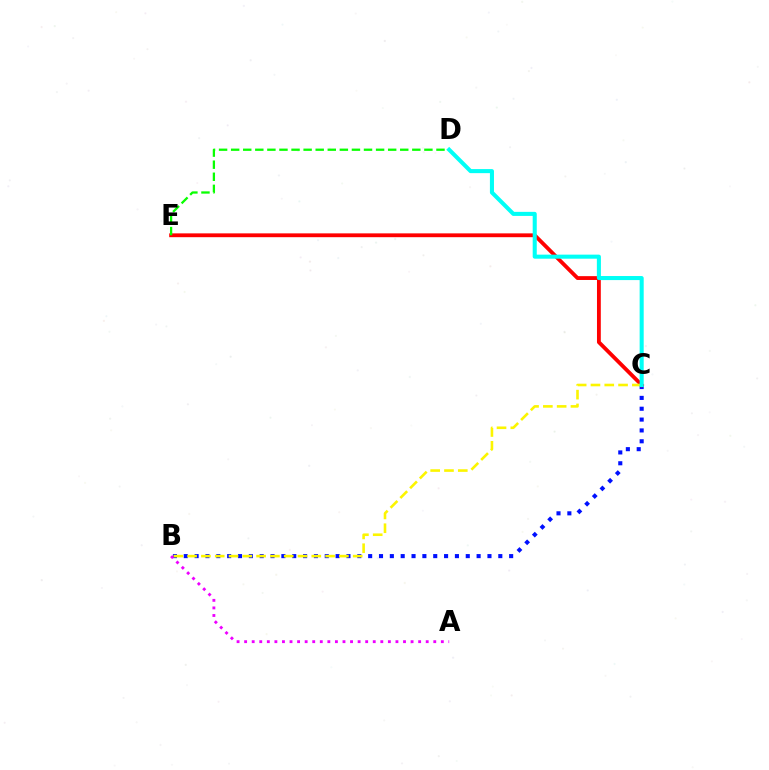{('B', 'C'): [{'color': '#0010ff', 'line_style': 'dotted', 'thickness': 2.95}, {'color': '#fcf500', 'line_style': 'dashed', 'thickness': 1.87}], ('C', 'E'): [{'color': '#ff0000', 'line_style': 'solid', 'thickness': 2.75}], ('D', 'E'): [{'color': '#08ff00', 'line_style': 'dashed', 'thickness': 1.64}], ('A', 'B'): [{'color': '#ee00ff', 'line_style': 'dotted', 'thickness': 2.06}], ('C', 'D'): [{'color': '#00fff6', 'line_style': 'solid', 'thickness': 2.92}]}